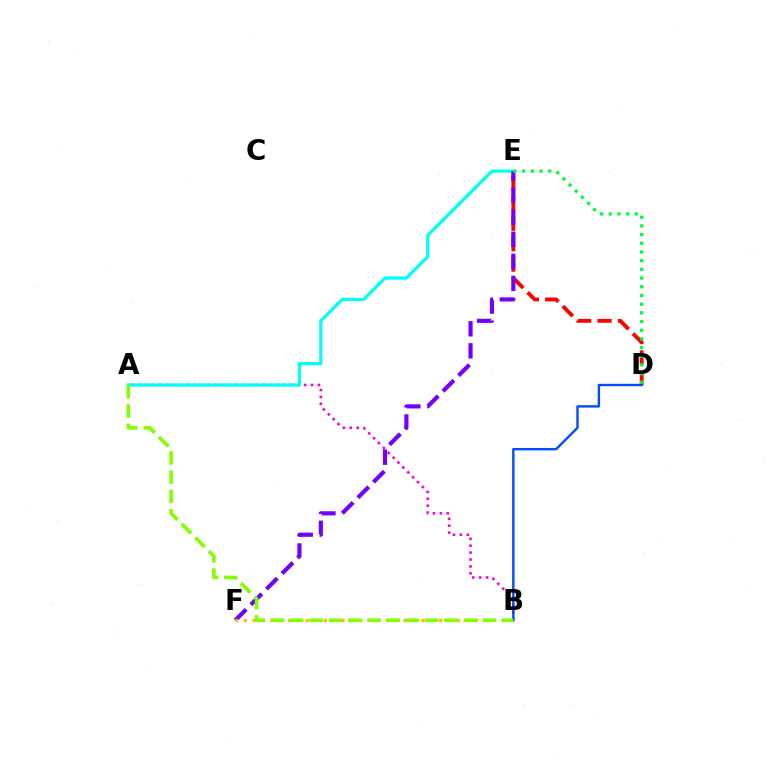{('A', 'B'): [{'color': '#ff00cf', 'line_style': 'dotted', 'thickness': 1.87}, {'color': '#84ff00', 'line_style': 'dashed', 'thickness': 2.62}], ('A', 'E'): [{'color': '#00fff6', 'line_style': 'solid', 'thickness': 2.32}], ('D', 'E'): [{'color': '#ff0000', 'line_style': 'dashed', 'thickness': 2.77}, {'color': '#00ff39', 'line_style': 'dotted', 'thickness': 2.36}], ('E', 'F'): [{'color': '#7200ff', 'line_style': 'dashed', 'thickness': 2.99}], ('B', 'F'): [{'color': '#ffbd00', 'line_style': 'dotted', 'thickness': 2.41}], ('B', 'D'): [{'color': '#004bff', 'line_style': 'solid', 'thickness': 1.72}]}